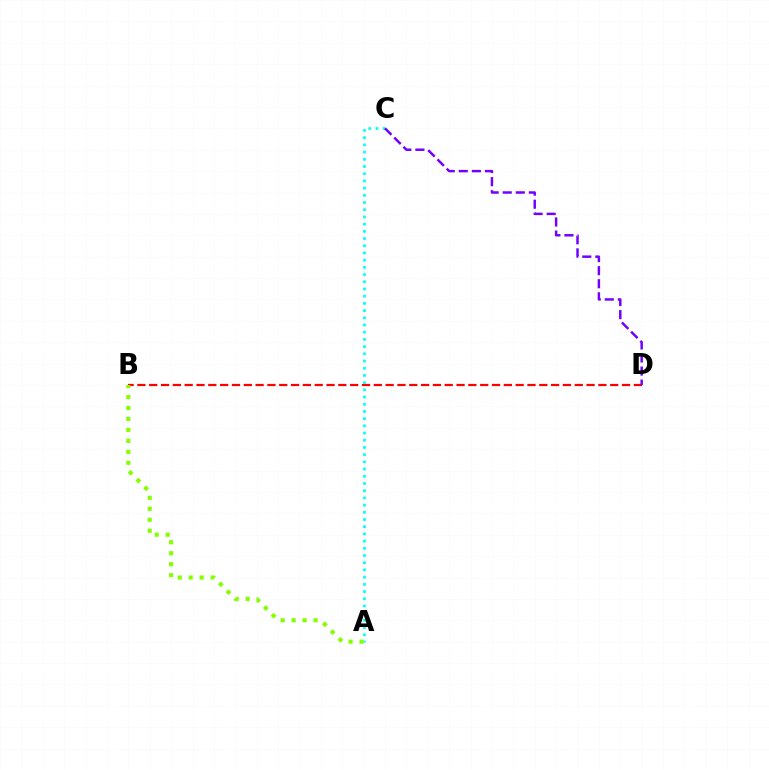{('B', 'D'): [{'color': '#ff0000', 'line_style': 'dashed', 'thickness': 1.61}], ('A', 'C'): [{'color': '#00fff6', 'line_style': 'dotted', 'thickness': 1.96}], ('C', 'D'): [{'color': '#7200ff', 'line_style': 'dashed', 'thickness': 1.77}], ('A', 'B'): [{'color': '#84ff00', 'line_style': 'dotted', 'thickness': 2.98}]}